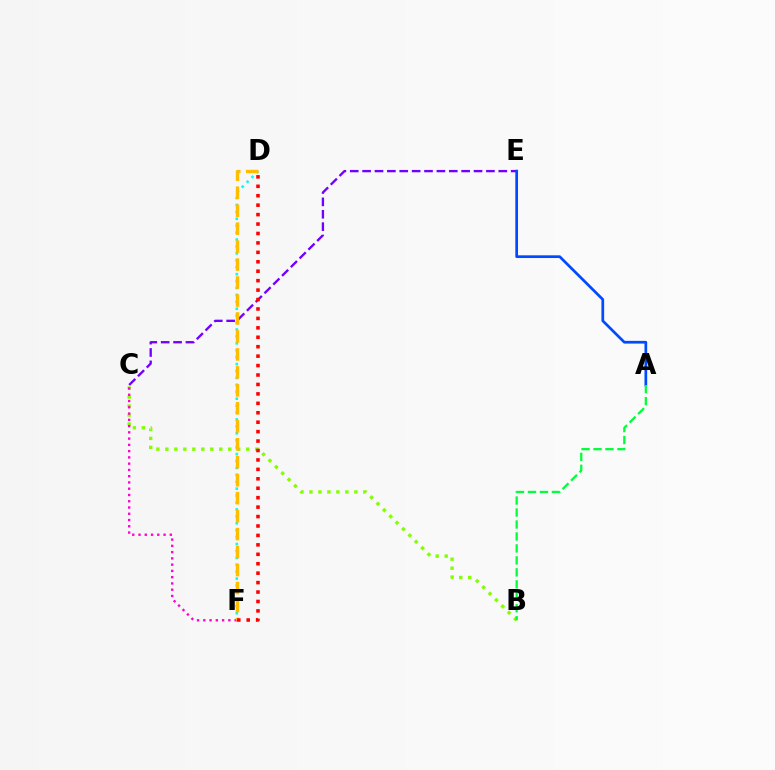{('C', 'E'): [{'color': '#7200ff', 'line_style': 'dashed', 'thickness': 1.68}], ('D', 'F'): [{'color': '#00fff6', 'line_style': 'dotted', 'thickness': 1.88}, {'color': '#ffbd00', 'line_style': 'dashed', 'thickness': 2.44}, {'color': '#ff0000', 'line_style': 'dotted', 'thickness': 2.56}], ('B', 'C'): [{'color': '#84ff00', 'line_style': 'dotted', 'thickness': 2.44}], ('A', 'E'): [{'color': '#004bff', 'line_style': 'solid', 'thickness': 1.96}], ('A', 'B'): [{'color': '#00ff39', 'line_style': 'dashed', 'thickness': 1.63}], ('C', 'F'): [{'color': '#ff00cf', 'line_style': 'dotted', 'thickness': 1.7}]}